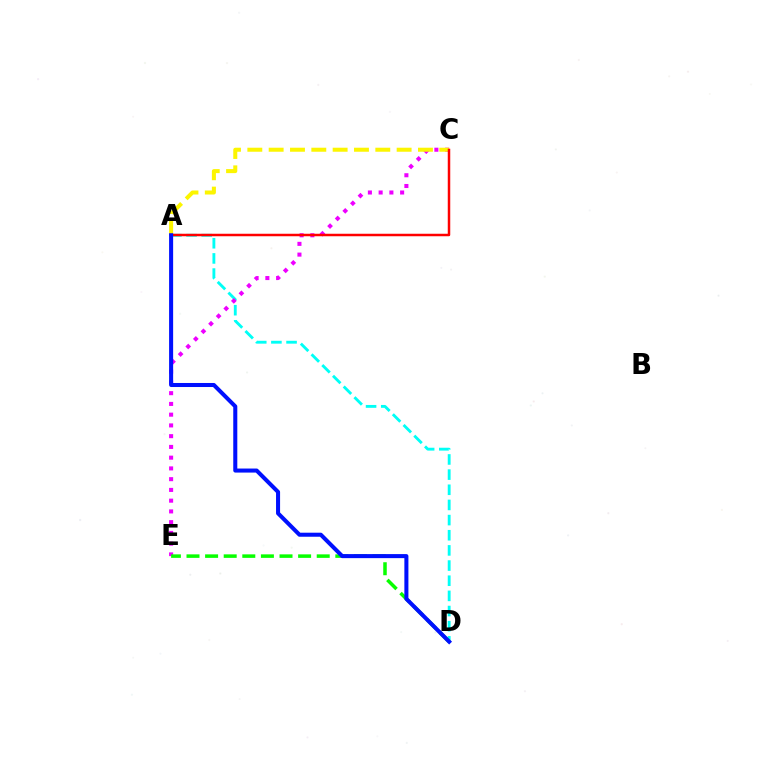{('A', 'D'): [{'color': '#00fff6', 'line_style': 'dashed', 'thickness': 2.06}, {'color': '#0010ff', 'line_style': 'solid', 'thickness': 2.91}], ('C', 'E'): [{'color': '#ee00ff', 'line_style': 'dotted', 'thickness': 2.92}], ('D', 'E'): [{'color': '#08ff00', 'line_style': 'dashed', 'thickness': 2.53}], ('A', 'C'): [{'color': '#fcf500', 'line_style': 'dashed', 'thickness': 2.9}, {'color': '#ff0000', 'line_style': 'solid', 'thickness': 1.8}]}